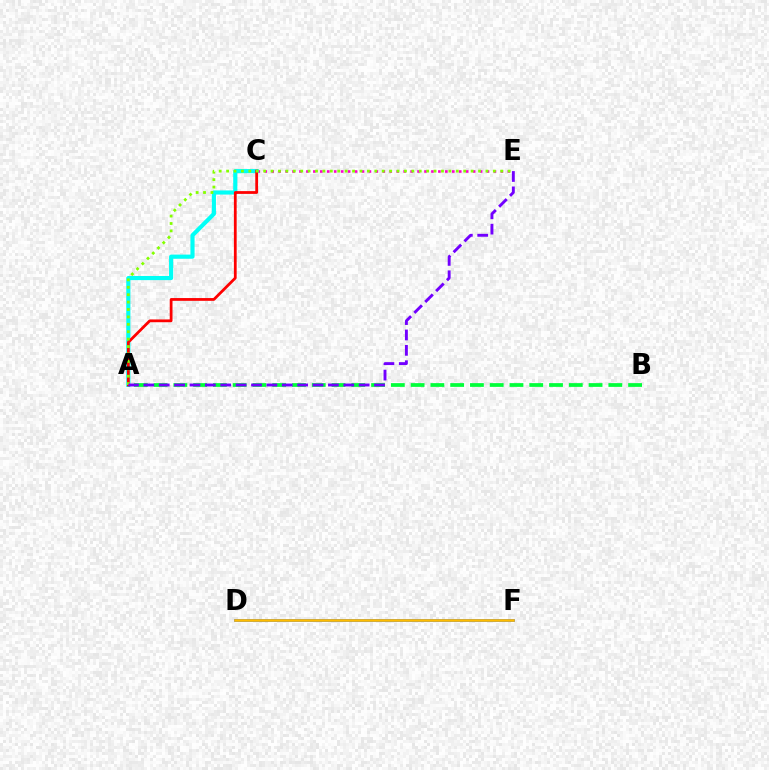{('A', 'B'): [{'color': '#00ff39', 'line_style': 'dashed', 'thickness': 2.69}], ('C', 'E'): [{'color': '#ff00cf', 'line_style': 'dotted', 'thickness': 1.89}], ('A', 'C'): [{'color': '#00fff6', 'line_style': 'solid', 'thickness': 2.98}, {'color': '#ff0000', 'line_style': 'solid', 'thickness': 2.0}], ('D', 'F'): [{'color': '#004bff', 'line_style': 'solid', 'thickness': 1.82}, {'color': '#ffbd00', 'line_style': 'solid', 'thickness': 1.84}], ('A', 'E'): [{'color': '#84ff00', 'line_style': 'dotted', 'thickness': 2.01}, {'color': '#7200ff', 'line_style': 'dashed', 'thickness': 2.09}]}